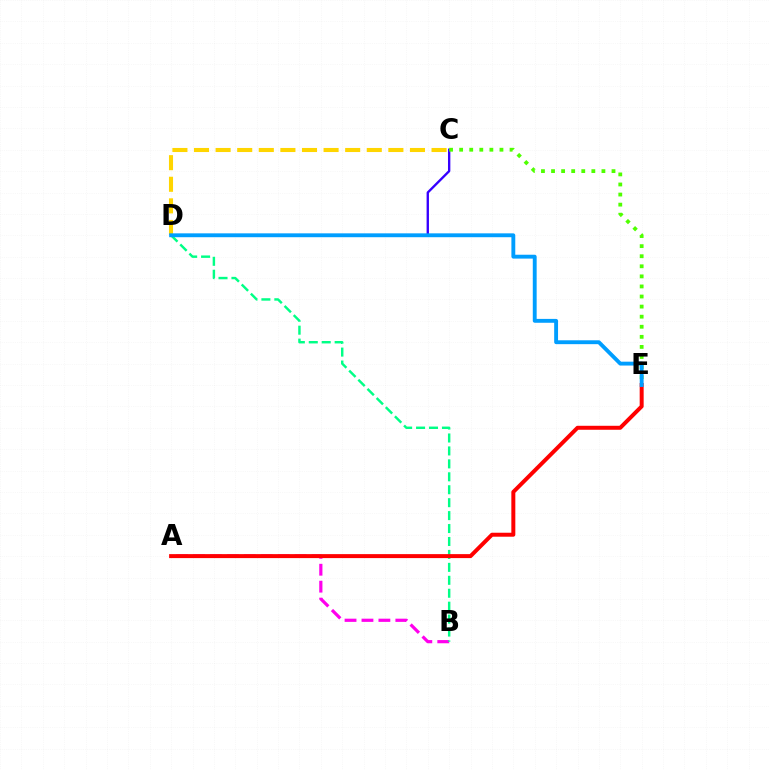{('A', 'B'): [{'color': '#ff00ed', 'line_style': 'dashed', 'thickness': 2.3}], ('C', 'D'): [{'color': '#3700ff', 'line_style': 'solid', 'thickness': 1.7}, {'color': '#ffd500', 'line_style': 'dashed', 'thickness': 2.93}], ('C', 'E'): [{'color': '#4fff00', 'line_style': 'dotted', 'thickness': 2.74}], ('B', 'D'): [{'color': '#00ff86', 'line_style': 'dashed', 'thickness': 1.76}], ('A', 'E'): [{'color': '#ff0000', 'line_style': 'solid', 'thickness': 2.86}], ('D', 'E'): [{'color': '#009eff', 'line_style': 'solid', 'thickness': 2.79}]}